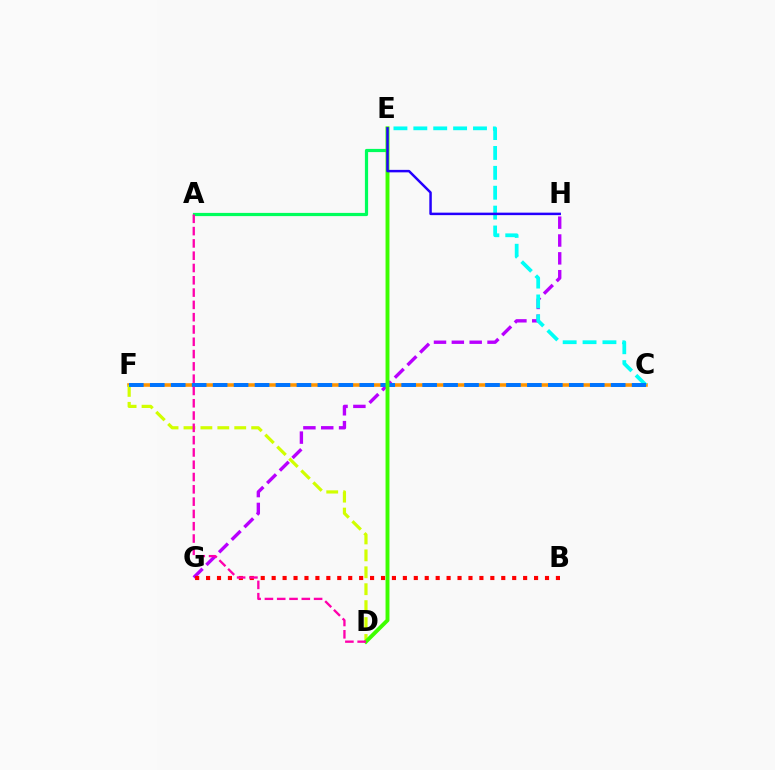{('A', 'E'): [{'color': '#00ff5c', 'line_style': 'solid', 'thickness': 2.3}], ('C', 'F'): [{'color': '#ff9400', 'line_style': 'solid', 'thickness': 2.58}, {'color': '#0074ff', 'line_style': 'dashed', 'thickness': 2.85}], ('G', 'H'): [{'color': '#b900ff', 'line_style': 'dashed', 'thickness': 2.42}], ('C', 'E'): [{'color': '#00fff6', 'line_style': 'dashed', 'thickness': 2.7}], ('D', 'F'): [{'color': '#d1ff00', 'line_style': 'dashed', 'thickness': 2.3}], ('D', 'E'): [{'color': '#3dff00', 'line_style': 'solid', 'thickness': 2.81}], ('B', 'G'): [{'color': '#ff0000', 'line_style': 'dotted', 'thickness': 2.97}], ('E', 'H'): [{'color': '#2500ff', 'line_style': 'solid', 'thickness': 1.79}], ('A', 'D'): [{'color': '#ff00ac', 'line_style': 'dashed', 'thickness': 1.67}]}